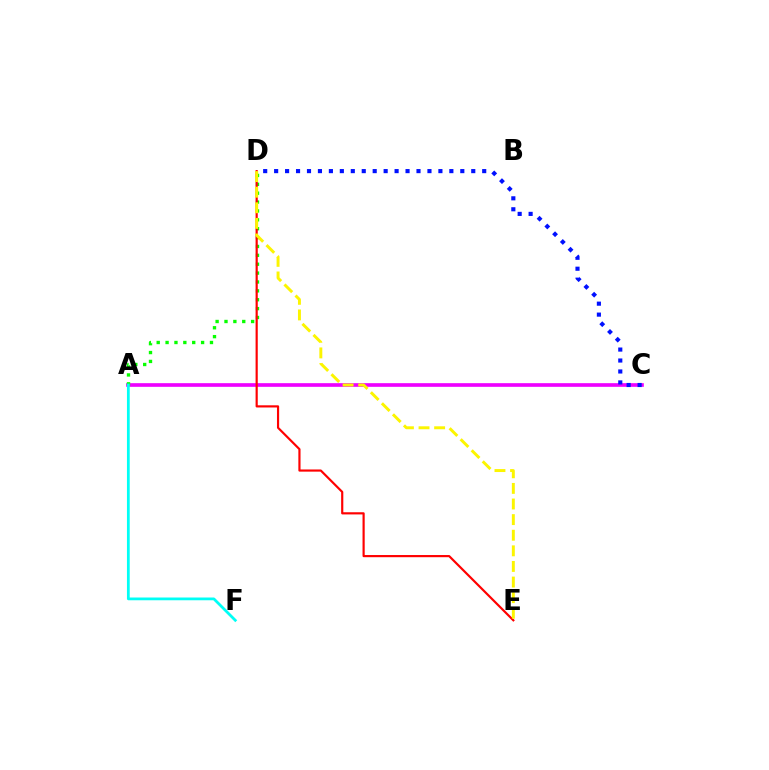{('A', 'C'): [{'color': '#ee00ff', 'line_style': 'solid', 'thickness': 2.63}], ('A', 'D'): [{'color': '#08ff00', 'line_style': 'dotted', 'thickness': 2.41}], ('A', 'F'): [{'color': '#00fff6', 'line_style': 'solid', 'thickness': 1.99}], ('C', 'D'): [{'color': '#0010ff', 'line_style': 'dotted', 'thickness': 2.98}], ('D', 'E'): [{'color': '#ff0000', 'line_style': 'solid', 'thickness': 1.56}, {'color': '#fcf500', 'line_style': 'dashed', 'thickness': 2.12}]}